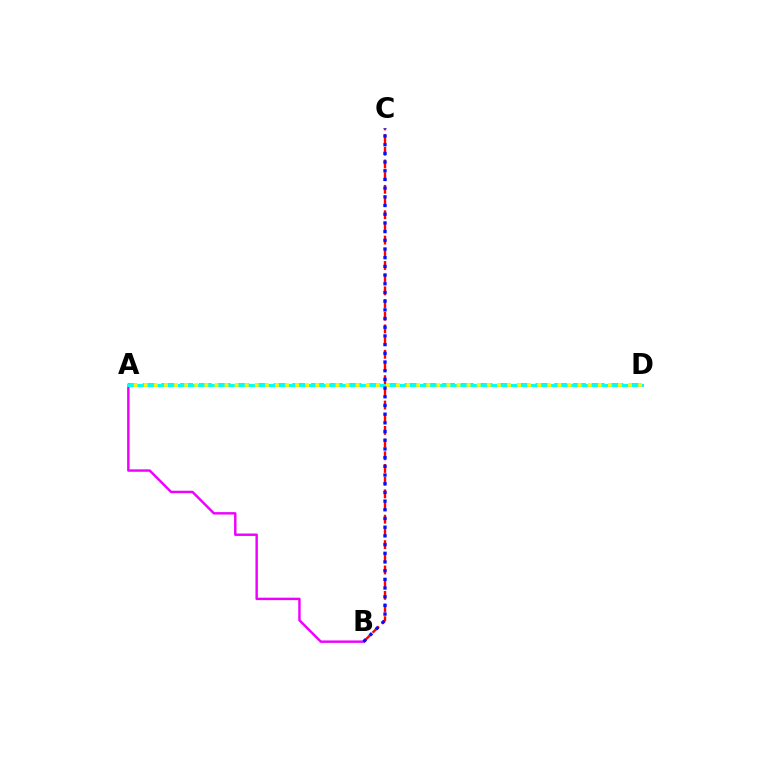{('A', 'D'): [{'color': '#08ff00', 'line_style': 'dashed', 'thickness': 2.54}, {'color': '#00fff6', 'line_style': 'solid', 'thickness': 2.18}, {'color': '#fcf500', 'line_style': 'dotted', 'thickness': 2.74}], ('A', 'B'): [{'color': '#ee00ff', 'line_style': 'solid', 'thickness': 1.75}], ('B', 'C'): [{'color': '#ff0000', 'line_style': 'dashed', 'thickness': 1.72}, {'color': '#0010ff', 'line_style': 'dotted', 'thickness': 2.36}]}